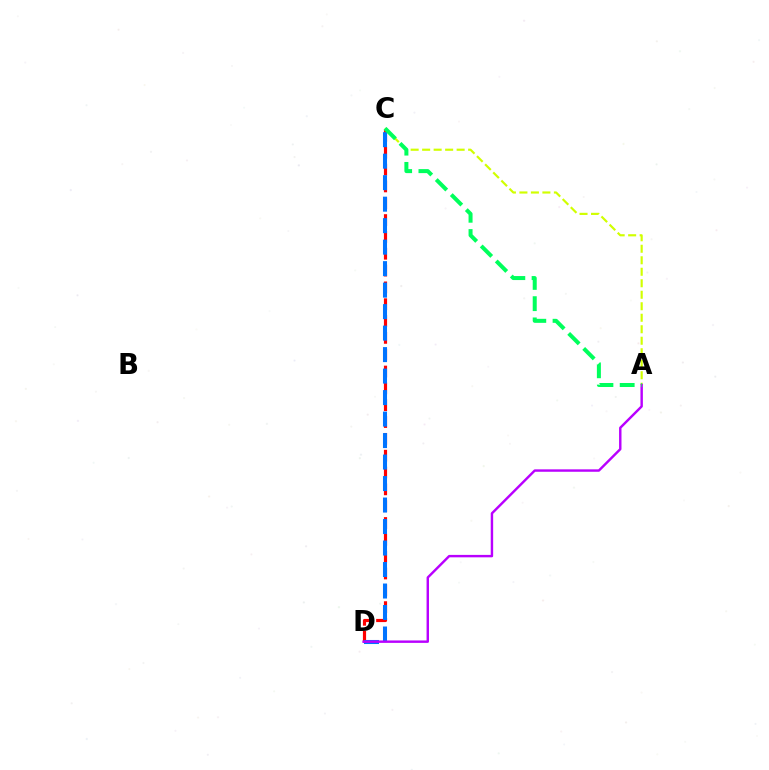{('C', 'D'): [{'color': '#ff0000', 'line_style': 'dashed', 'thickness': 2.29}, {'color': '#0074ff', 'line_style': 'dashed', 'thickness': 2.92}], ('A', 'C'): [{'color': '#d1ff00', 'line_style': 'dashed', 'thickness': 1.56}, {'color': '#00ff5c', 'line_style': 'dashed', 'thickness': 2.89}], ('A', 'D'): [{'color': '#b900ff', 'line_style': 'solid', 'thickness': 1.75}]}